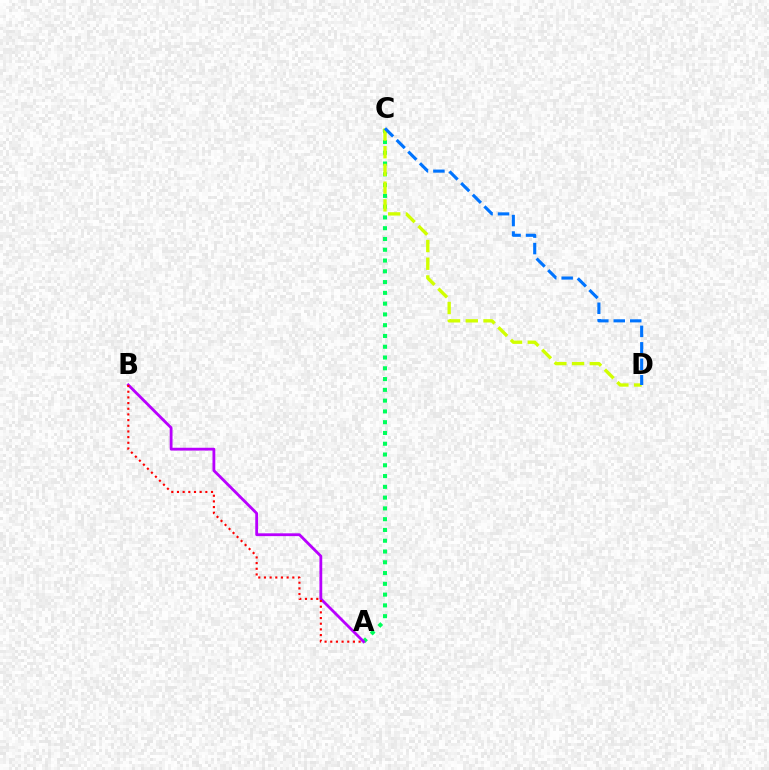{('A', 'C'): [{'color': '#00ff5c', 'line_style': 'dotted', 'thickness': 2.93}], ('A', 'B'): [{'color': '#b900ff', 'line_style': 'solid', 'thickness': 2.02}, {'color': '#ff0000', 'line_style': 'dotted', 'thickness': 1.54}], ('C', 'D'): [{'color': '#d1ff00', 'line_style': 'dashed', 'thickness': 2.41}, {'color': '#0074ff', 'line_style': 'dashed', 'thickness': 2.24}]}